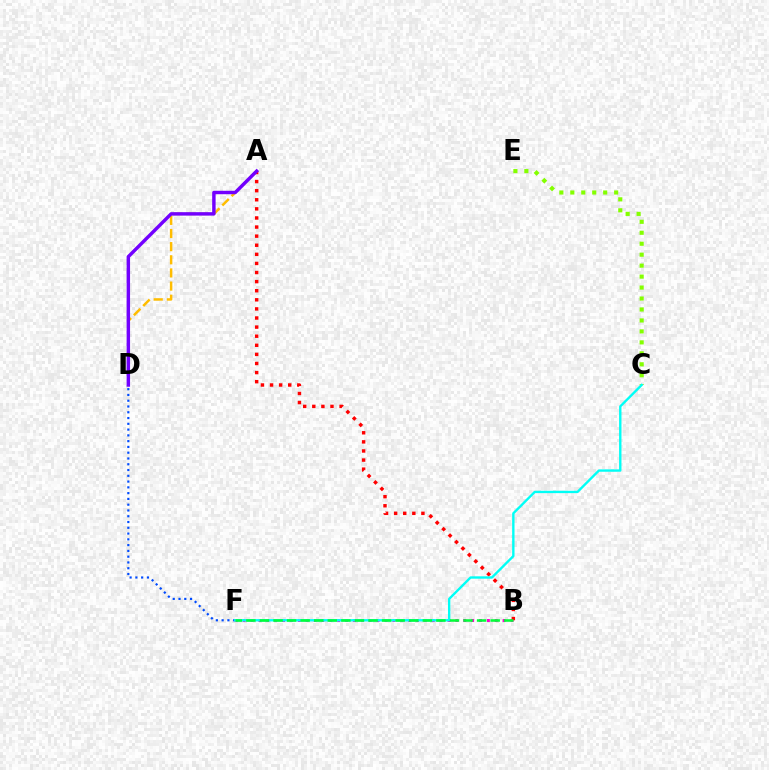{('D', 'F'): [{'color': '#004bff', 'line_style': 'dotted', 'thickness': 1.57}], ('A', 'D'): [{'color': '#ffbd00', 'line_style': 'dashed', 'thickness': 1.79}, {'color': '#7200ff', 'line_style': 'solid', 'thickness': 2.47}], ('B', 'F'): [{'color': '#ff00cf', 'line_style': 'dotted', 'thickness': 2.14}, {'color': '#00ff39', 'line_style': 'dashed', 'thickness': 1.84}], ('A', 'B'): [{'color': '#ff0000', 'line_style': 'dotted', 'thickness': 2.47}], ('C', 'E'): [{'color': '#84ff00', 'line_style': 'dotted', 'thickness': 2.98}], ('C', 'F'): [{'color': '#00fff6', 'line_style': 'solid', 'thickness': 1.71}]}